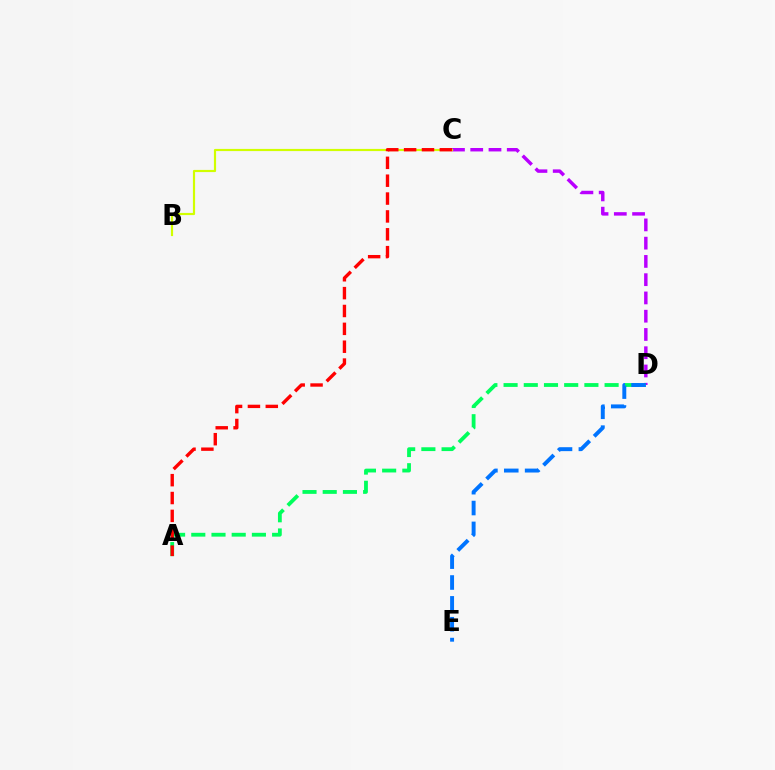{('C', 'D'): [{'color': '#b900ff', 'line_style': 'dashed', 'thickness': 2.48}], ('A', 'D'): [{'color': '#00ff5c', 'line_style': 'dashed', 'thickness': 2.74}], ('B', 'C'): [{'color': '#d1ff00', 'line_style': 'solid', 'thickness': 1.56}], ('D', 'E'): [{'color': '#0074ff', 'line_style': 'dashed', 'thickness': 2.83}], ('A', 'C'): [{'color': '#ff0000', 'line_style': 'dashed', 'thickness': 2.43}]}